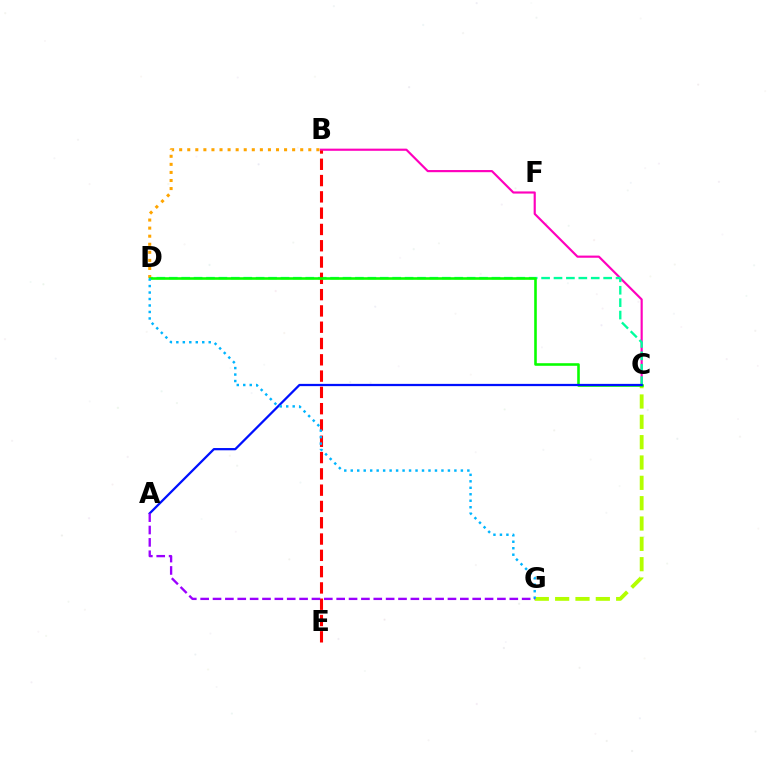{('B', 'C'): [{'color': '#ff00bd', 'line_style': 'solid', 'thickness': 1.56}], ('C', 'D'): [{'color': '#00ff9d', 'line_style': 'dashed', 'thickness': 1.69}, {'color': '#08ff00', 'line_style': 'solid', 'thickness': 1.87}], ('B', 'E'): [{'color': '#ff0000', 'line_style': 'dashed', 'thickness': 2.21}], ('B', 'D'): [{'color': '#ffa500', 'line_style': 'dotted', 'thickness': 2.19}], ('C', 'G'): [{'color': '#b3ff00', 'line_style': 'dashed', 'thickness': 2.76}], ('A', 'C'): [{'color': '#0010ff', 'line_style': 'solid', 'thickness': 1.62}], ('D', 'G'): [{'color': '#00b5ff', 'line_style': 'dotted', 'thickness': 1.76}], ('A', 'G'): [{'color': '#9b00ff', 'line_style': 'dashed', 'thickness': 1.68}]}